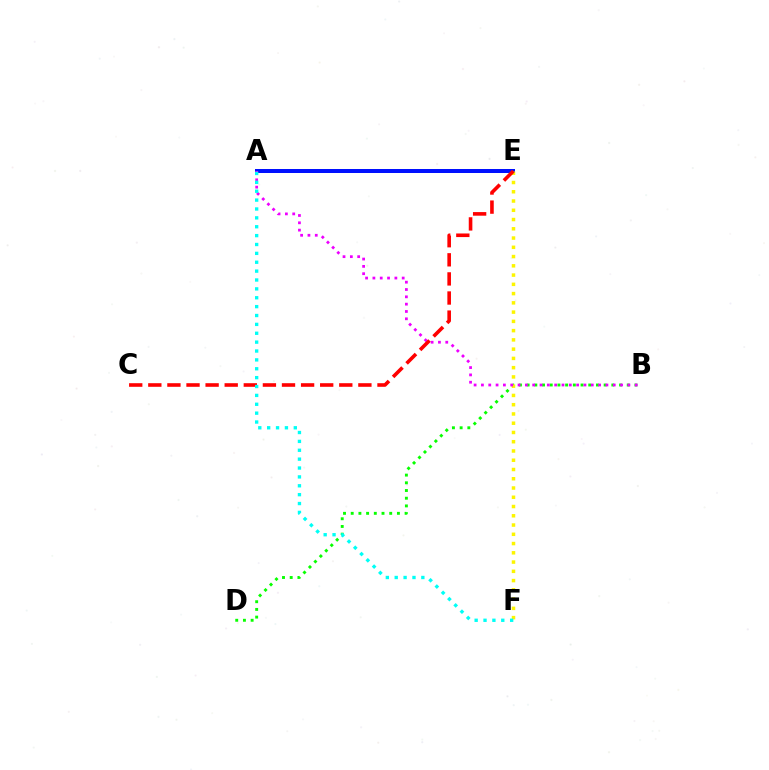{('B', 'D'): [{'color': '#08ff00', 'line_style': 'dotted', 'thickness': 2.09}], ('A', 'E'): [{'color': '#0010ff', 'line_style': 'solid', 'thickness': 2.88}], ('E', 'F'): [{'color': '#fcf500', 'line_style': 'dotted', 'thickness': 2.52}], ('A', 'B'): [{'color': '#ee00ff', 'line_style': 'dotted', 'thickness': 1.99}], ('C', 'E'): [{'color': '#ff0000', 'line_style': 'dashed', 'thickness': 2.59}], ('A', 'F'): [{'color': '#00fff6', 'line_style': 'dotted', 'thickness': 2.41}]}